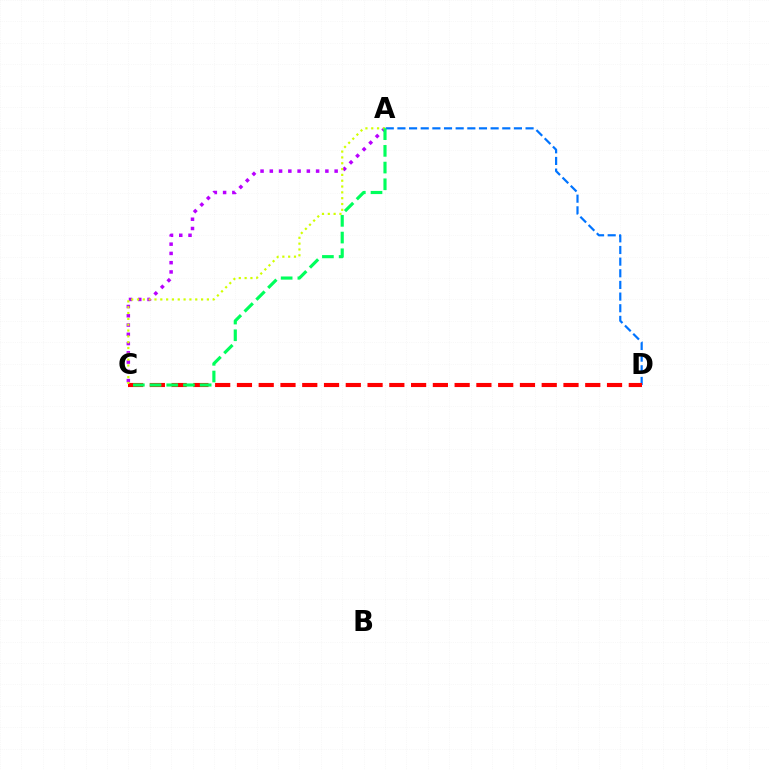{('A', 'C'): [{'color': '#b900ff', 'line_style': 'dotted', 'thickness': 2.52}, {'color': '#d1ff00', 'line_style': 'dotted', 'thickness': 1.58}, {'color': '#00ff5c', 'line_style': 'dashed', 'thickness': 2.27}], ('A', 'D'): [{'color': '#0074ff', 'line_style': 'dashed', 'thickness': 1.58}], ('C', 'D'): [{'color': '#ff0000', 'line_style': 'dashed', 'thickness': 2.96}]}